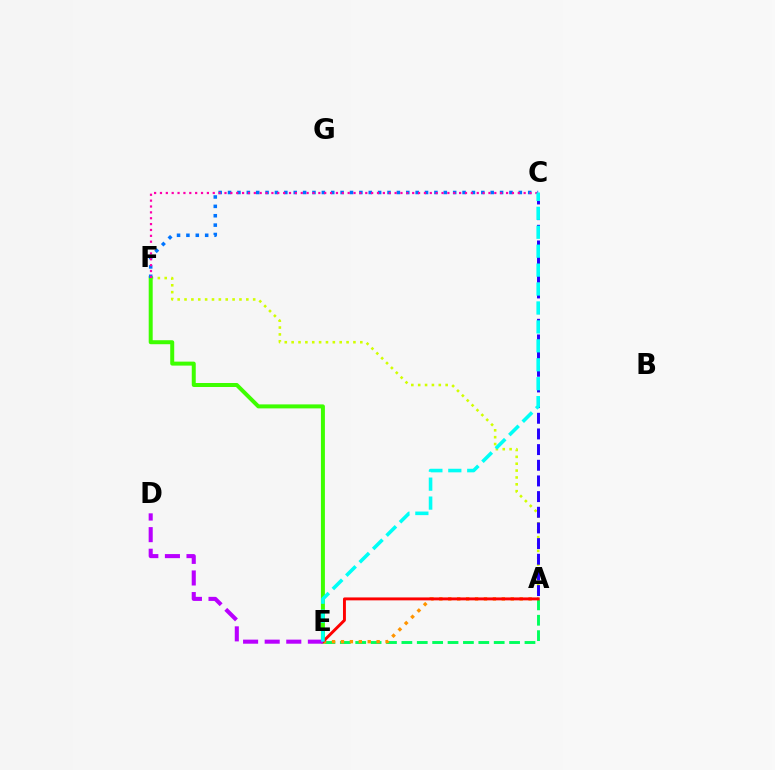{('A', 'E'): [{'color': '#00ff5c', 'line_style': 'dashed', 'thickness': 2.09}, {'color': '#ff9400', 'line_style': 'dotted', 'thickness': 2.43}, {'color': '#ff0000', 'line_style': 'solid', 'thickness': 2.1}], ('A', 'F'): [{'color': '#d1ff00', 'line_style': 'dotted', 'thickness': 1.87}], ('E', 'F'): [{'color': '#3dff00', 'line_style': 'solid', 'thickness': 2.87}], ('C', 'F'): [{'color': '#0074ff', 'line_style': 'dotted', 'thickness': 2.55}, {'color': '#ff00ac', 'line_style': 'dotted', 'thickness': 1.59}], ('A', 'C'): [{'color': '#2500ff', 'line_style': 'dashed', 'thickness': 2.13}], ('D', 'E'): [{'color': '#b900ff', 'line_style': 'dashed', 'thickness': 2.93}], ('C', 'E'): [{'color': '#00fff6', 'line_style': 'dashed', 'thickness': 2.57}]}